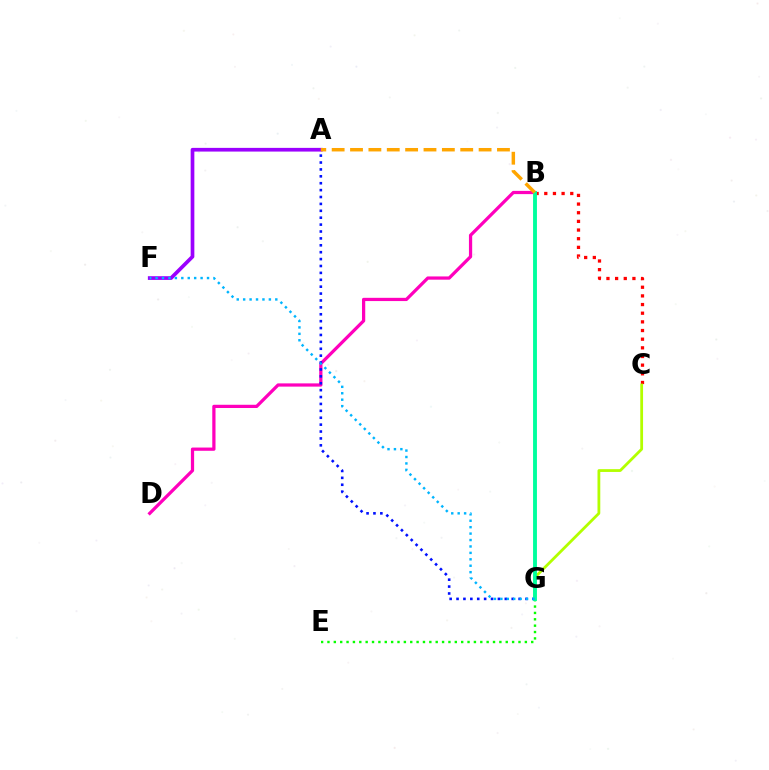{('B', 'C'): [{'color': '#ff0000', 'line_style': 'dotted', 'thickness': 2.35}], ('B', 'D'): [{'color': '#ff00bd', 'line_style': 'solid', 'thickness': 2.33}], ('A', 'G'): [{'color': '#0010ff', 'line_style': 'dotted', 'thickness': 1.87}], ('E', 'G'): [{'color': '#08ff00', 'line_style': 'dotted', 'thickness': 1.73}], ('C', 'G'): [{'color': '#b3ff00', 'line_style': 'solid', 'thickness': 2.01}], ('A', 'F'): [{'color': '#9b00ff', 'line_style': 'solid', 'thickness': 2.66}], ('B', 'G'): [{'color': '#00ff9d', 'line_style': 'solid', 'thickness': 2.79}], ('A', 'B'): [{'color': '#ffa500', 'line_style': 'dashed', 'thickness': 2.5}], ('F', 'G'): [{'color': '#00b5ff', 'line_style': 'dotted', 'thickness': 1.75}]}